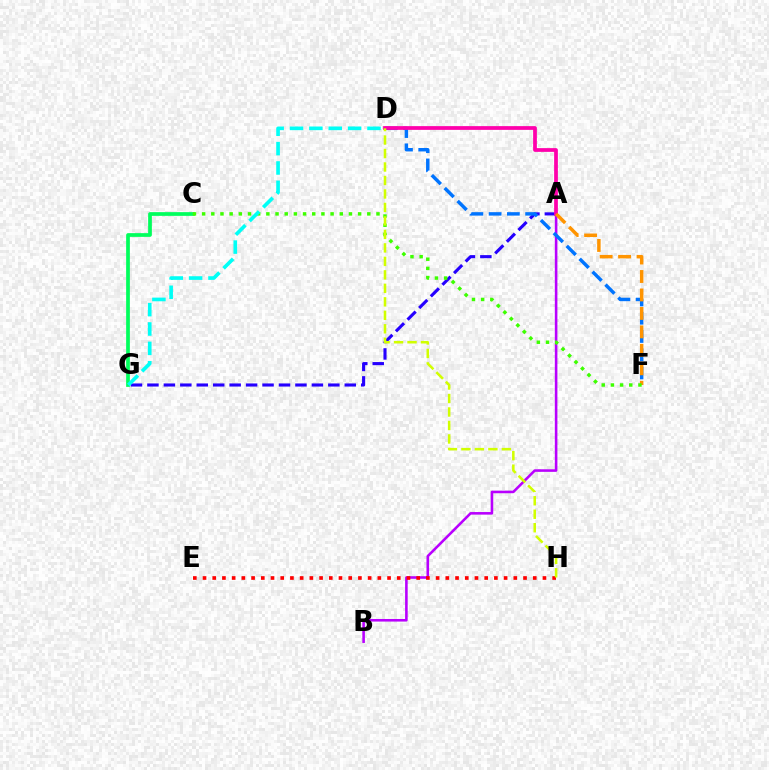{('A', 'B'): [{'color': '#b900ff', 'line_style': 'solid', 'thickness': 1.86}], ('C', 'G'): [{'color': '#00ff5c', 'line_style': 'solid', 'thickness': 2.68}], ('A', 'G'): [{'color': '#2500ff', 'line_style': 'dashed', 'thickness': 2.23}], ('D', 'F'): [{'color': '#0074ff', 'line_style': 'dashed', 'thickness': 2.48}], ('E', 'H'): [{'color': '#ff0000', 'line_style': 'dotted', 'thickness': 2.64}], ('A', 'D'): [{'color': '#ff00ac', 'line_style': 'solid', 'thickness': 2.7}], ('A', 'F'): [{'color': '#ff9400', 'line_style': 'dashed', 'thickness': 2.51}], ('C', 'F'): [{'color': '#3dff00', 'line_style': 'dotted', 'thickness': 2.49}], ('D', 'G'): [{'color': '#00fff6', 'line_style': 'dashed', 'thickness': 2.63}], ('D', 'H'): [{'color': '#d1ff00', 'line_style': 'dashed', 'thickness': 1.83}]}